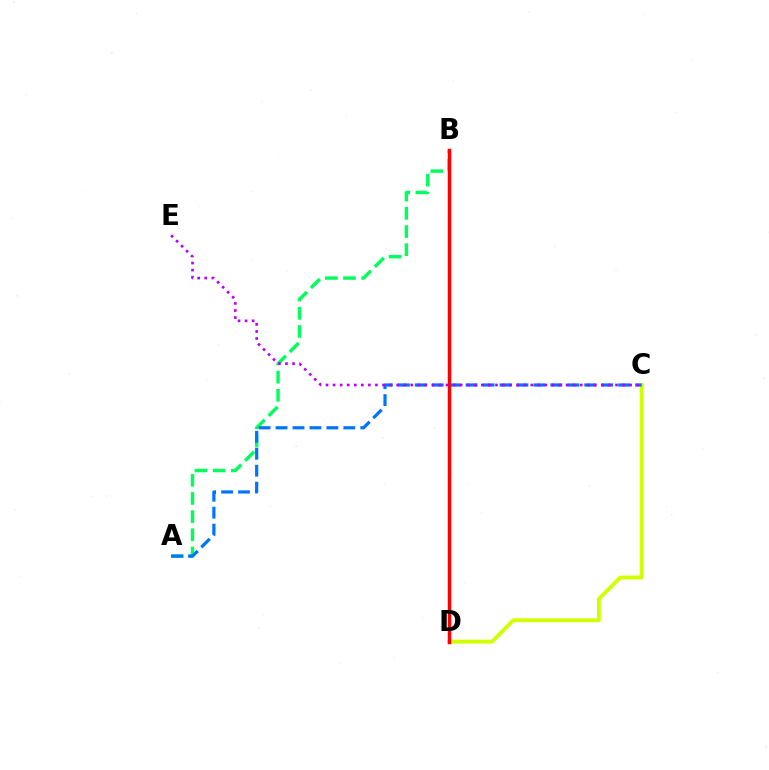{('A', 'B'): [{'color': '#00ff5c', 'line_style': 'dashed', 'thickness': 2.47}], ('C', 'D'): [{'color': '#d1ff00', 'line_style': 'solid', 'thickness': 2.79}], ('A', 'C'): [{'color': '#0074ff', 'line_style': 'dashed', 'thickness': 2.3}], ('B', 'D'): [{'color': '#ff0000', 'line_style': 'solid', 'thickness': 2.5}], ('C', 'E'): [{'color': '#b900ff', 'line_style': 'dotted', 'thickness': 1.92}]}